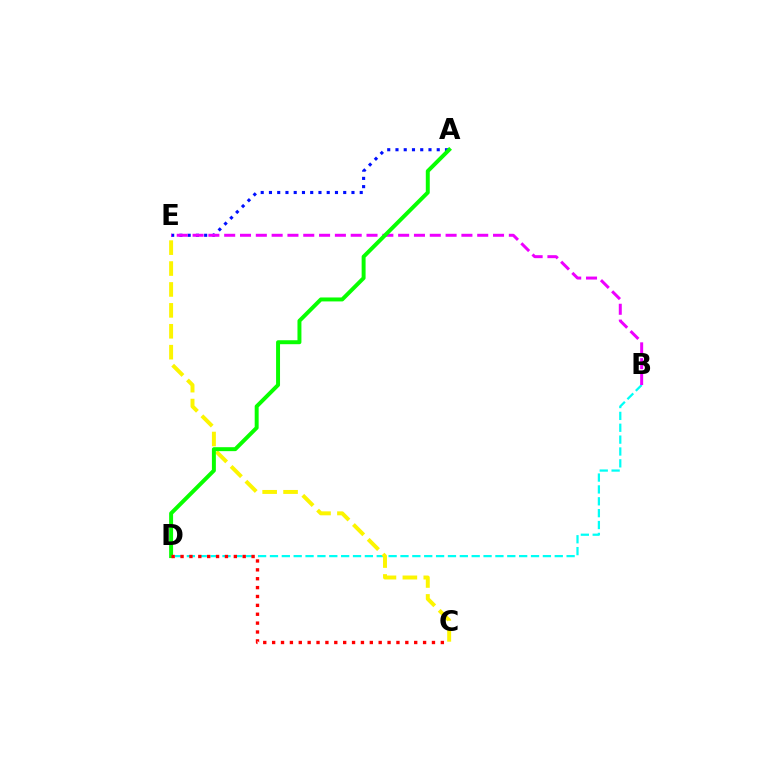{('A', 'E'): [{'color': '#0010ff', 'line_style': 'dotted', 'thickness': 2.24}], ('B', 'D'): [{'color': '#00fff6', 'line_style': 'dashed', 'thickness': 1.61}], ('B', 'E'): [{'color': '#ee00ff', 'line_style': 'dashed', 'thickness': 2.15}], ('C', 'E'): [{'color': '#fcf500', 'line_style': 'dashed', 'thickness': 2.84}], ('A', 'D'): [{'color': '#08ff00', 'line_style': 'solid', 'thickness': 2.85}], ('C', 'D'): [{'color': '#ff0000', 'line_style': 'dotted', 'thickness': 2.41}]}